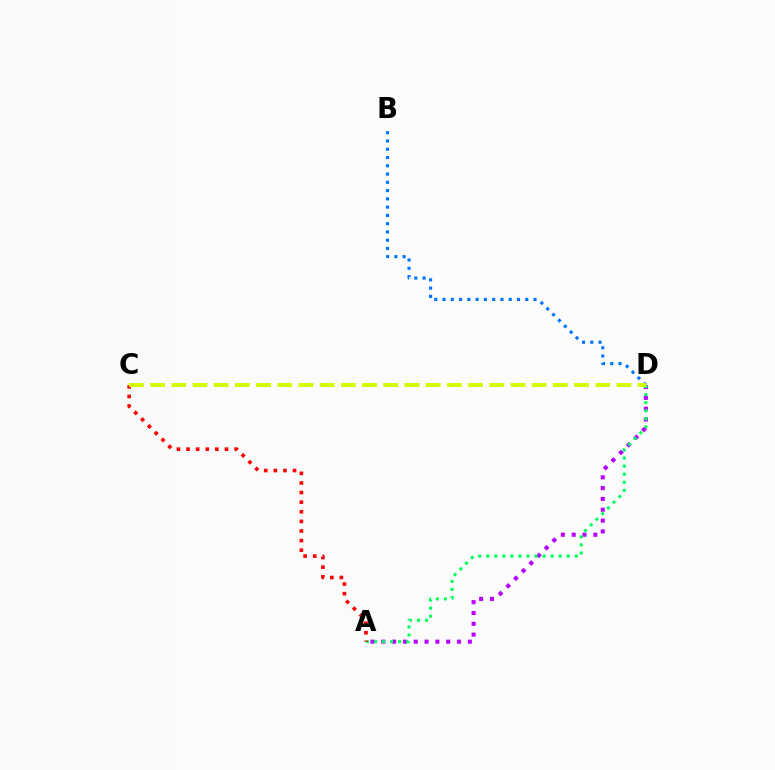{('A', 'D'): [{'color': '#b900ff', 'line_style': 'dotted', 'thickness': 2.94}, {'color': '#00ff5c', 'line_style': 'dotted', 'thickness': 2.19}], ('B', 'D'): [{'color': '#0074ff', 'line_style': 'dotted', 'thickness': 2.25}], ('A', 'C'): [{'color': '#ff0000', 'line_style': 'dotted', 'thickness': 2.61}], ('C', 'D'): [{'color': '#d1ff00', 'line_style': 'dashed', 'thickness': 2.88}]}